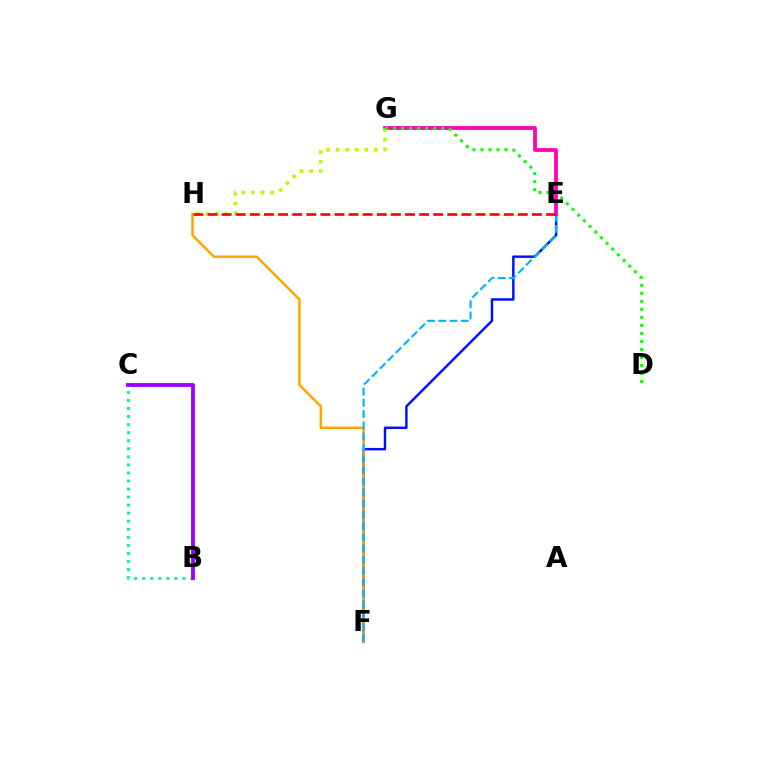{('E', 'F'): [{'color': '#0010ff', 'line_style': 'solid', 'thickness': 1.77}, {'color': '#00b5ff', 'line_style': 'dashed', 'thickness': 1.52}], ('F', 'H'): [{'color': '#ffa500', 'line_style': 'solid', 'thickness': 1.8}], ('B', 'C'): [{'color': '#00ff9d', 'line_style': 'dotted', 'thickness': 2.19}, {'color': '#9b00ff', 'line_style': 'solid', 'thickness': 2.75}], ('E', 'G'): [{'color': '#ff00bd', 'line_style': 'solid', 'thickness': 2.72}], ('G', 'H'): [{'color': '#b3ff00', 'line_style': 'dotted', 'thickness': 2.6}], ('E', 'H'): [{'color': '#ff0000', 'line_style': 'dashed', 'thickness': 1.92}], ('D', 'G'): [{'color': '#08ff00', 'line_style': 'dotted', 'thickness': 2.18}]}